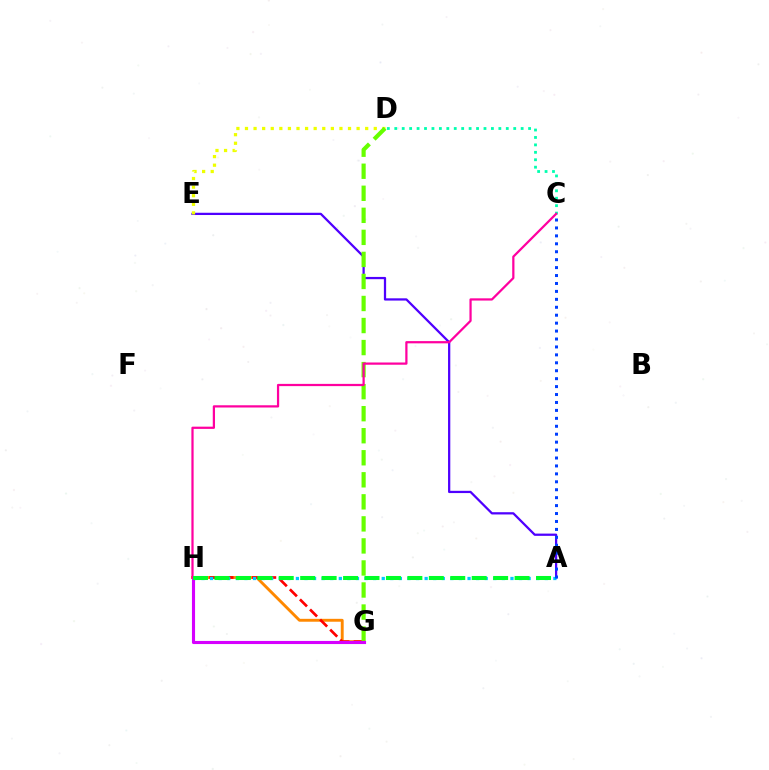{('G', 'H'): [{'color': '#ff8800', 'line_style': 'solid', 'thickness': 2.09}, {'color': '#ff0000', 'line_style': 'dashed', 'thickness': 1.94}, {'color': '#d600ff', 'line_style': 'solid', 'thickness': 2.24}], ('C', 'D'): [{'color': '#00ffaf', 'line_style': 'dotted', 'thickness': 2.02}], ('A', 'E'): [{'color': '#4f00ff', 'line_style': 'solid', 'thickness': 1.62}], ('A', 'H'): [{'color': '#00c7ff', 'line_style': 'dotted', 'thickness': 2.33}, {'color': '#00ff27', 'line_style': 'dashed', 'thickness': 2.91}], ('D', 'E'): [{'color': '#eeff00', 'line_style': 'dotted', 'thickness': 2.33}], ('A', 'C'): [{'color': '#003fff', 'line_style': 'dotted', 'thickness': 2.16}], ('D', 'G'): [{'color': '#66ff00', 'line_style': 'dashed', 'thickness': 2.99}], ('C', 'H'): [{'color': '#ff00a0', 'line_style': 'solid', 'thickness': 1.61}]}